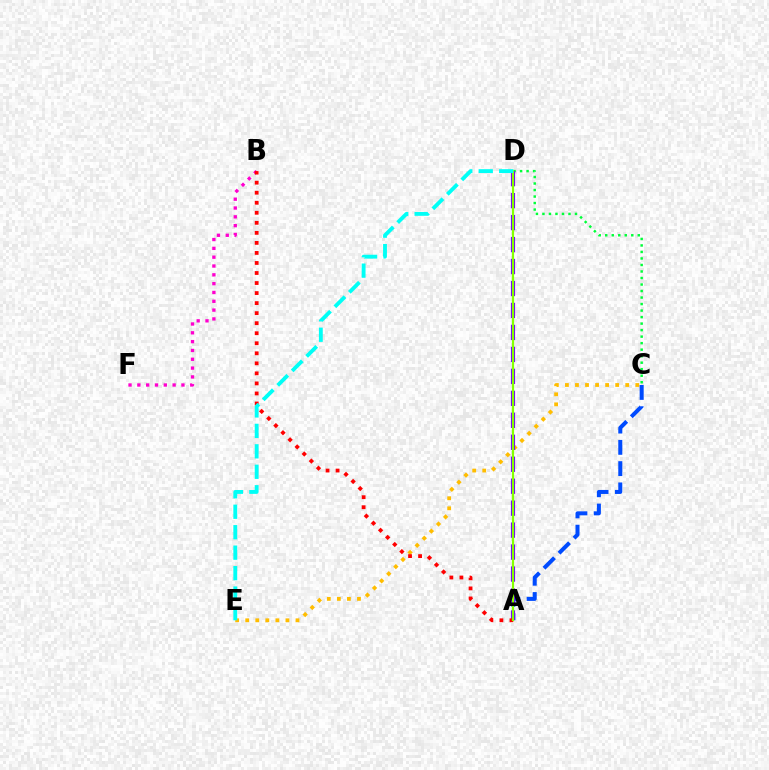{('B', 'F'): [{'color': '#ff00cf', 'line_style': 'dotted', 'thickness': 2.4}], ('C', 'D'): [{'color': '#00ff39', 'line_style': 'dotted', 'thickness': 1.77}], ('C', 'E'): [{'color': '#ffbd00', 'line_style': 'dotted', 'thickness': 2.73}], ('A', 'C'): [{'color': '#004bff', 'line_style': 'dashed', 'thickness': 2.89}], ('A', 'D'): [{'color': '#7200ff', 'line_style': 'dashed', 'thickness': 2.98}, {'color': '#84ff00', 'line_style': 'solid', 'thickness': 1.58}], ('A', 'B'): [{'color': '#ff0000', 'line_style': 'dotted', 'thickness': 2.73}], ('D', 'E'): [{'color': '#00fff6', 'line_style': 'dashed', 'thickness': 2.78}]}